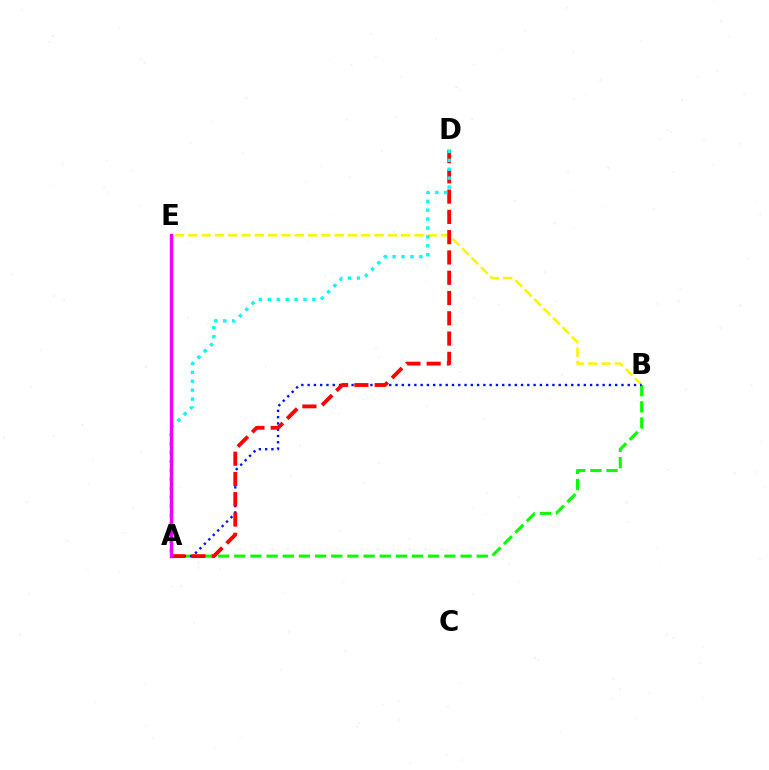{('B', 'E'): [{'color': '#fcf500', 'line_style': 'dashed', 'thickness': 1.81}], ('A', 'B'): [{'color': '#08ff00', 'line_style': 'dashed', 'thickness': 2.2}, {'color': '#0010ff', 'line_style': 'dotted', 'thickness': 1.71}], ('A', 'D'): [{'color': '#ff0000', 'line_style': 'dashed', 'thickness': 2.75}, {'color': '#00fff6', 'line_style': 'dotted', 'thickness': 2.42}], ('A', 'E'): [{'color': '#ee00ff', 'line_style': 'solid', 'thickness': 2.42}]}